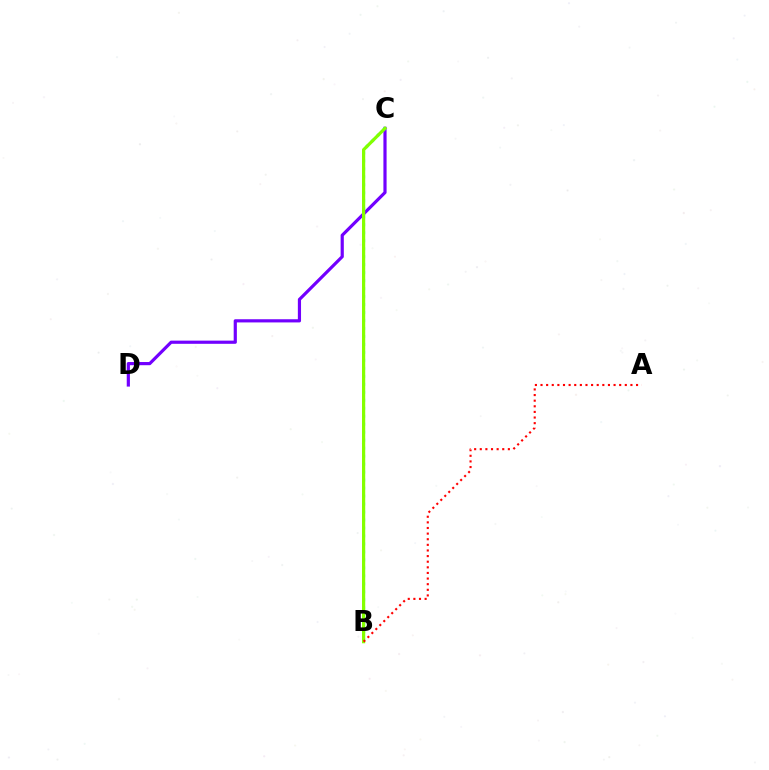{('C', 'D'): [{'color': '#7200ff', 'line_style': 'solid', 'thickness': 2.29}], ('B', 'C'): [{'color': '#00fff6', 'line_style': 'dotted', 'thickness': 2.17}, {'color': '#84ff00', 'line_style': 'solid', 'thickness': 2.32}], ('A', 'B'): [{'color': '#ff0000', 'line_style': 'dotted', 'thickness': 1.53}]}